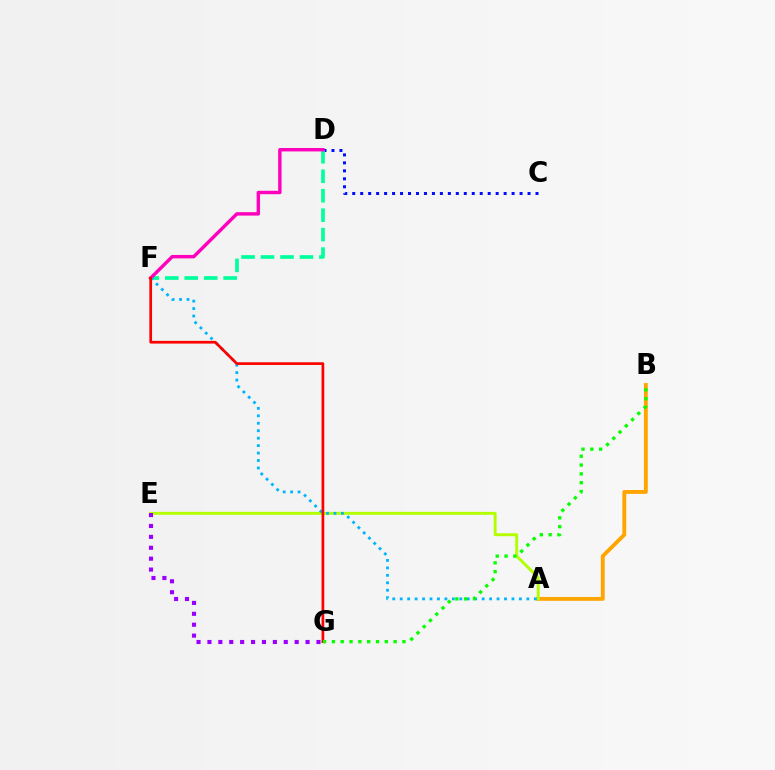{('C', 'D'): [{'color': '#0010ff', 'line_style': 'dotted', 'thickness': 2.17}], ('D', 'F'): [{'color': '#00ff9d', 'line_style': 'dashed', 'thickness': 2.64}, {'color': '#ff00bd', 'line_style': 'solid', 'thickness': 2.46}], ('A', 'B'): [{'color': '#ffa500', 'line_style': 'solid', 'thickness': 2.79}], ('A', 'E'): [{'color': '#b3ff00', 'line_style': 'solid', 'thickness': 2.1}], ('A', 'F'): [{'color': '#00b5ff', 'line_style': 'dotted', 'thickness': 2.02}], ('F', 'G'): [{'color': '#ff0000', 'line_style': 'solid', 'thickness': 1.95}], ('E', 'G'): [{'color': '#9b00ff', 'line_style': 'dotted', 'thickness': 2.96}], ('B', 'G'): [{'color': '#08ff00', 'line_style': 'dotted', 'thickness': 2.4}]}